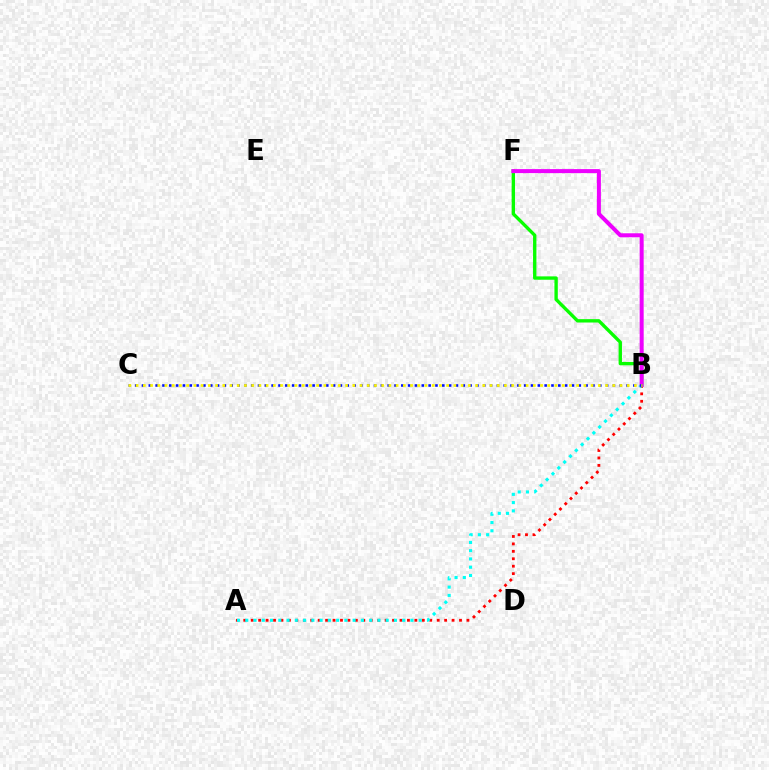{('A', 'B'): [{'color': '#ff0000', 'line_style': 'dotted', 'thickness': 2.02}, {'color': '#00fff6', 'line_style': 'dotted', 'thickness': 2.24}], ('B', 'F'): [{'color': '#08ff00', 'line_style': 'solid', 'thickness': 2.42}, {'color': '#ee00ff', 'line_style': 'solid', 'thickness': 2.88}], ('B', 'C'): [{'color': '#0010ff', 'line_style': 'dotted', 'thickness': 1.85}, {'color': '#fcf500', 'line_style': 'dotted', 'thickness': 1.96}]}